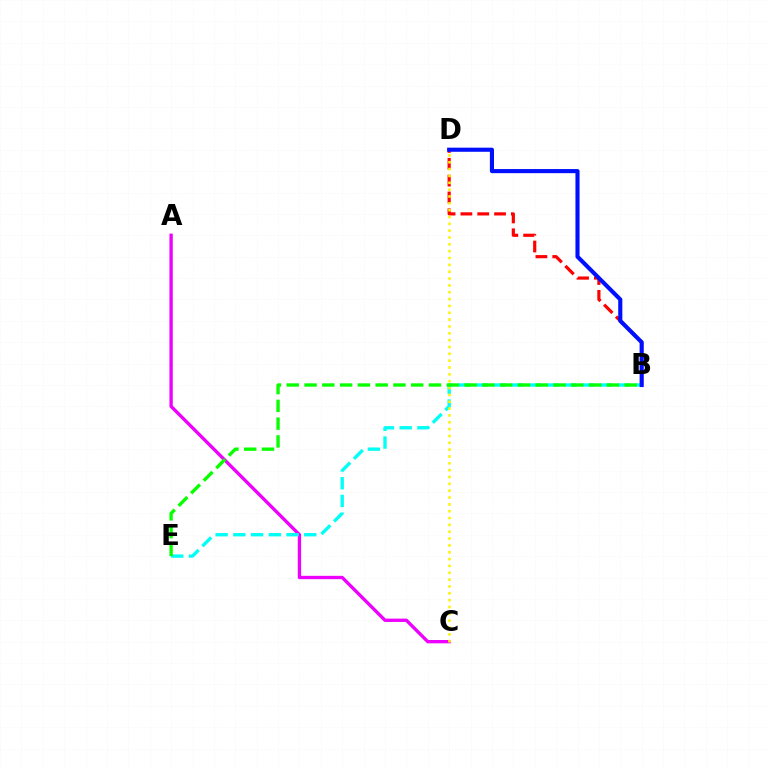{('A', 'C'): [{'color': '#ee00ff', 'line_style': 'solid', 'thickness': 2.39}], ('B', 'E'): [{'color': '#00fff6', 'line_style': 'dashed', 'thickness': 2.41}, {'color': '#08ff00', 'line_style': 'dashed', 'thickness': 2.42}], ('B', 'D'): [{'color': '#ff0000', 'line_style': 'dashed', 'thickness': 2.29}, {'color': '#0010ff', 'line_style': 'solid', 'thickness': 2.96}], ('C', 'D'): [{'color': '#fcf500', 'line_style': 'dotted', 'thickness': 1.86}]}